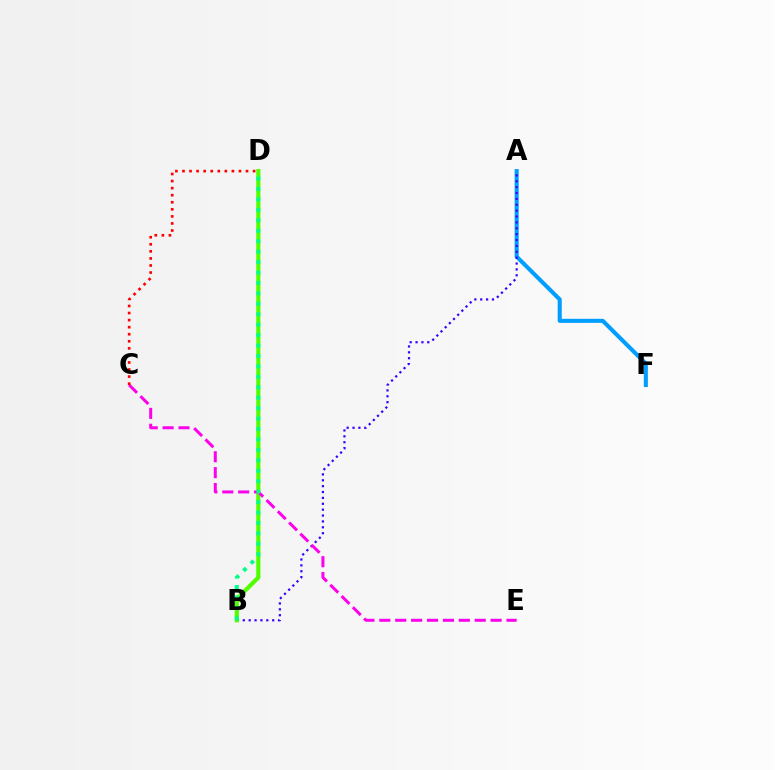{('B', 'D'): [{'color': '#ffd500', 'line_style': 'dashed', 'thickness': 1.91}, {'color': '#4fff00', 'line_style': 'solid', 'thickness': 2.99}, {'color': '#00ff86', 'line_style': 'dotted', 'thickness': 2.83}], ('A', 'F'): [{'color': '#009eff', 'line_style': 'solid', 'thickness': 2.93}], ('A', 'B'): [{'color': '#3700ff', 'line_style': 'dotted', 'thickness': 1.6}], ('C', 'E'): [{'color': '#ff00ed', 'line_style': 'dashed', 'thickness': 2.16}], ('C', 'D'): [{'color': '#ff0000', 'line_style': 'dotted', 'thickness': 1.92}]}